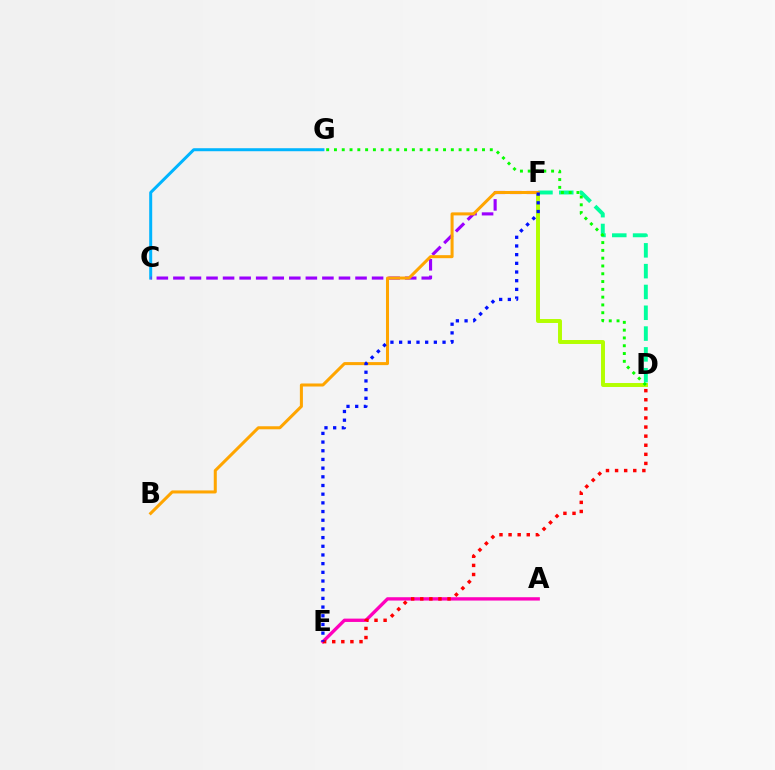{('A', 'E'): [{'color': '#ff00bd', 'line_style': 'solid', 'thickness': 2.4}], ('C', 'G'): [{'color': '#00b5ff', 'line_style': 'solid', 'thickness': 2.16}], ('C', 'F'): [{'color': '#9b00ff', 'line_style': 'dashed', 'thickness': 2.25}], ('D', 'F'): [{'color': '#b3ff00', 'line_style': 'solid', 'thickness': 2.84}, {'color': '#00ff9d', 'line_style': 'dashed', 'thickness': 2.83}], ('D', 'G'): [{'color': '#08ff00', 'line_style': 'dotted', 'thickness': 2.12}], ('B', 'F'): [{'color': '#ffa500', 'line_style': 'solid', 'thickness': 2.18}], ('D', 'E'): [{'color': '#ff0000', 'line_style': 'dotted', 'thickness': 2.47}], ('E', 'F'): [{'color': '#0010ff', 'line_style': 'dotted', 'thickness': 2.36}]}